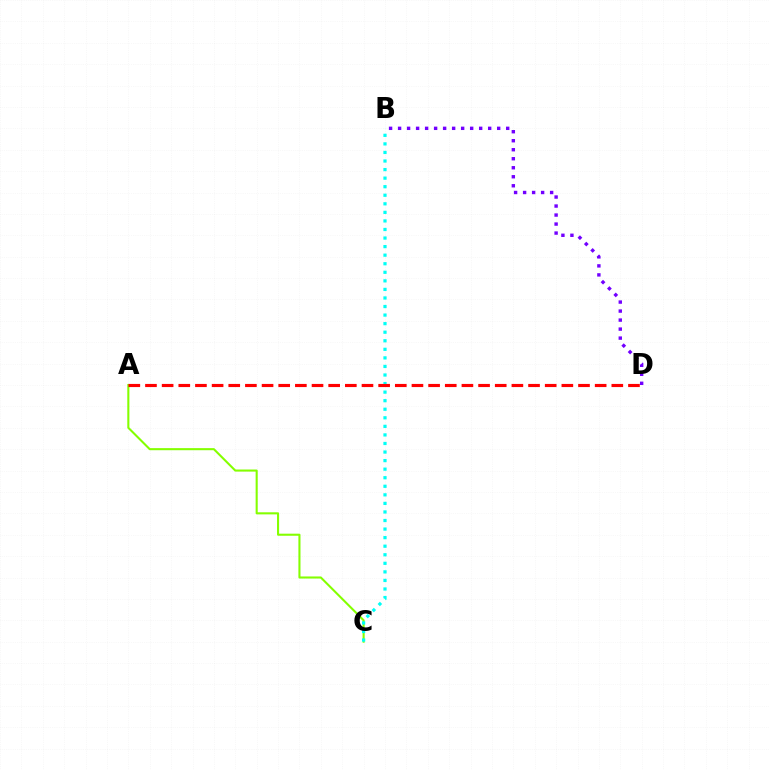{('A', 'C'): [{'color': '#84ff00', 'line_style': 'solid', 'thickness': 1.5}], ('B', 'C'): [{'color': '#00fff6', 'line_style': 'dotted', 'thickness': 2.33}], ('B', 'D'): [{'color': '#7200ff', 'line_style': 'dotted', 'thickness': 2.45}], ('A', 'D'): [{'color': '#ff0000', 'line_style': 'dashed', 'thickness': 2.26}]}